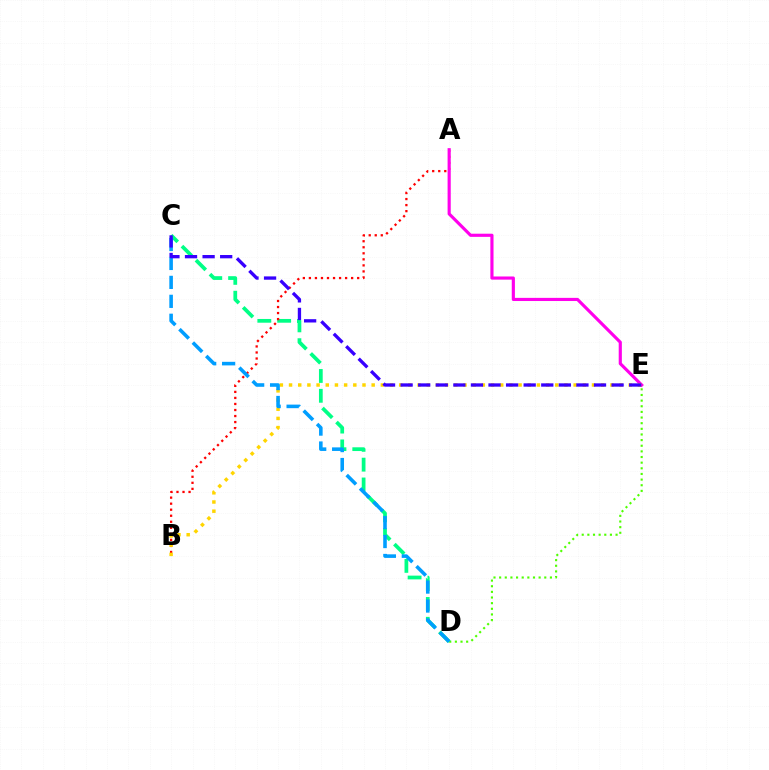{('D', 'E'): [{'color': '#4fff00', 'line_style': 'dotted', 'thickness': 1.53}], ('C', 'D'): [{'color': '#00ff86', 'line_style': 'dashed', 'thickness': 2.69}, {'color': '#009eff', 'line_style': 'dashed', 'thickness': 2.57}], ('A', 'B'): [{'color': '#ff0000', 'line_style': 'dotted', 'thickness': 1.64}], ('A', 'E'): [{'color': '#ff00ed', 'line_style': 'solid', 'thickness': 2.27}], ('B', 'E'): [{'color': '#ffd500', 'line_style': 'dotted', 'thickness': 2.49}], ('C', 'E'): [{'color': '#3700ff', 'line_style': 'dashed', 'thickness': 2.39}]}